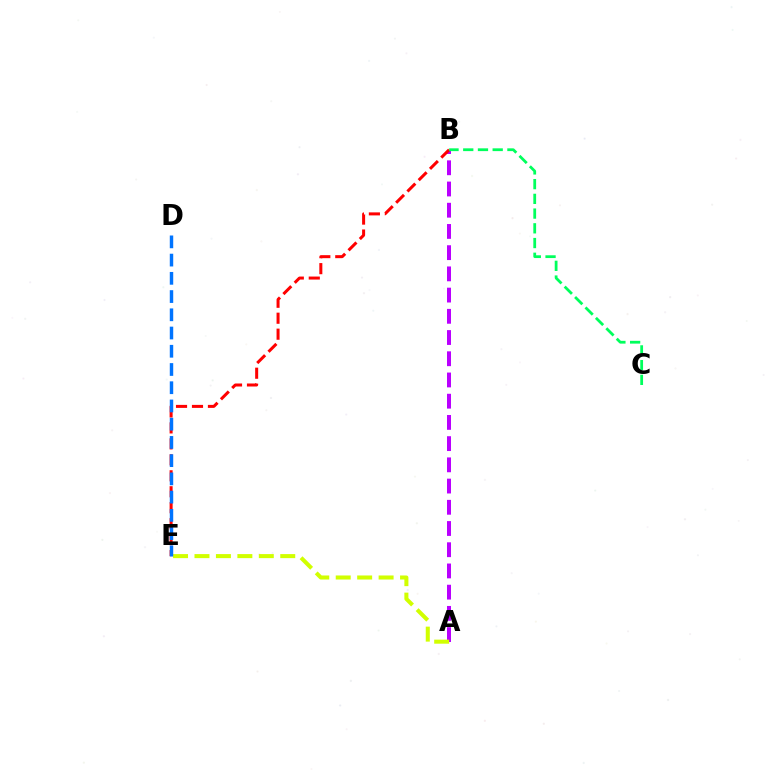{('A', 'B'): [{'color': '#b900ff', 'line_style': 'dashed', 'thickness': 2.88}], ('B', 'E'): [{'color': '#ff0000', 'line_style': 'dashed', 'thickness': 2.17}], ('A', 'E'): [{'color': '#d1ff00', 'line_style': 'dashed', 'thickness': 2.91}], ('B', 'C'): [{'color': '#00ff5c', 'line_style': 'dashed', 'thickness': 2.0}], ('D', 'E'): [{'color': '#0074ff', 'line_style': 'dashed', 'thickness': 2.48}]}